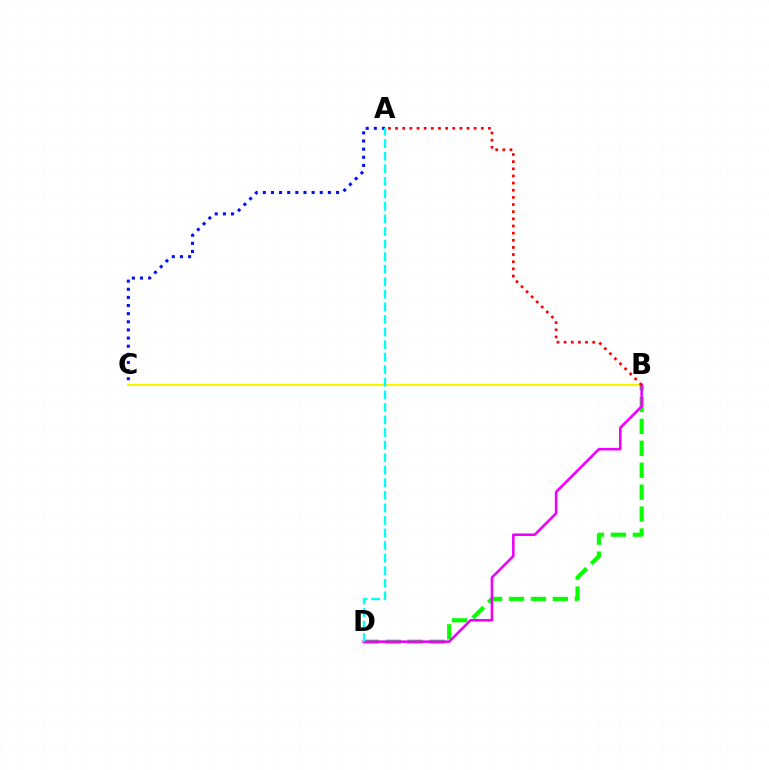{('A', 'C'): [{'color': '#0010ff', 'line_style': 'dotted', 'thickness': 2.21}], ('B', 'C'): [{'color': '#fcf500', 'line_style': 'solid', 'thickness': 1.53}], ('B', 'D'): [{'color': '#08ff00', 'line_style': 'dashed', 'thickness': 2.98}, {'color': '#ee00ff', 'line_style': 'solid', 'thickness': 1.86}], ('A', 'B'): [{'color': '#ff0000', 'line_style': 'dotted', 'thickness': 1.94}], ('A', 'D'): [{'color': '#00fff6', 'line_style': 'dashed', 'thickness': 1.71}]}